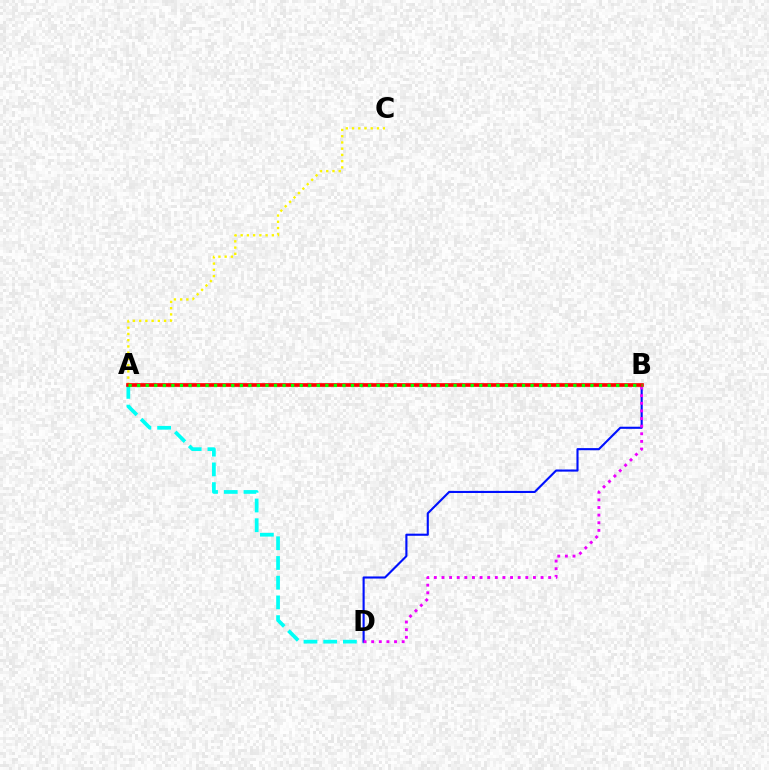{('A', 'D'): [{'color': '#00fff6', 'line_style': 'dashed', 'thickness': 2.68}], ('A', 'C'): [{'color': '#fcf500', 'line_style': 'dotted', 'thickness': 1.69}], ('B', 'D'): [{'color': '#0010ff', 'line_style': 'solid', 'thickness': 1.53}, {'color': '#ee00ff', 'line_style': 'dotted', 'thickness': 2.07}], ('A', 'B'): [{'color': '#ff0000', 'line_style': 'solid', 'thickness': 2.65}, {'color': '#08ff00', 'line_style': 'dotted', 'thickness': 2.32}]}